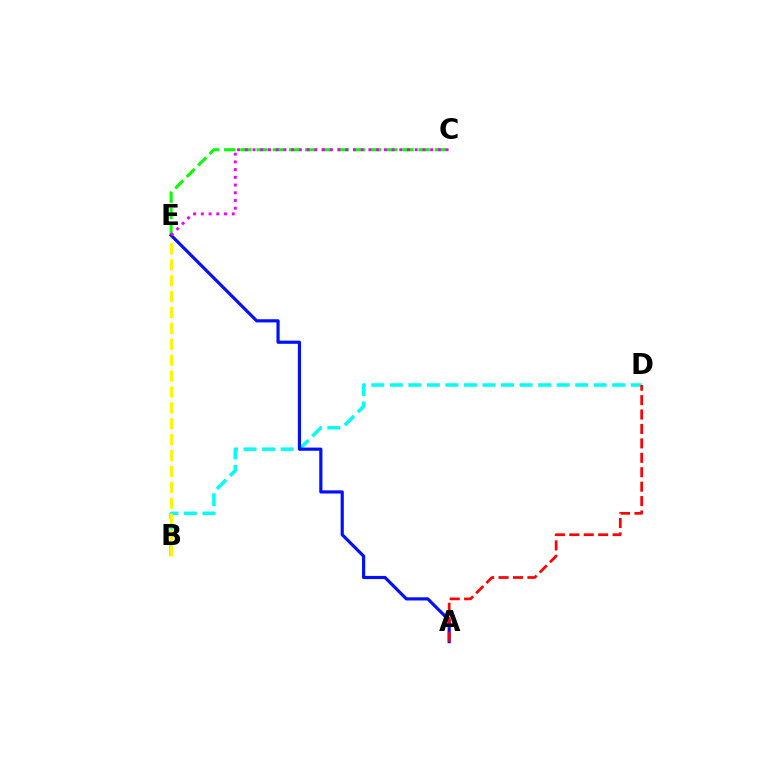{('B', 'D'): [{'color': '#00fff6', 'line_style': 'dashed', 'thickness': 2.52}], ('B', 'E'): [{'color': '#fcf500', 'line_style': 'dashed', 'thickness': 2.16}], ('C', 'E'): [{'color': '#08ff00', 'line_style': 'dashed', 'thickness': 2.2}, {'color': '#ee00ff', 'line_style': 'dotted', 'thickness': 2.1}], ('A', 'E'): [{'color': '#0010ff', 'line_style': 'solid', 'thickness': 2.28}], ('A', 'D'): [{'color': '#ff0000', 'line_style': 'dashed', 'thickness': 1.96}]}